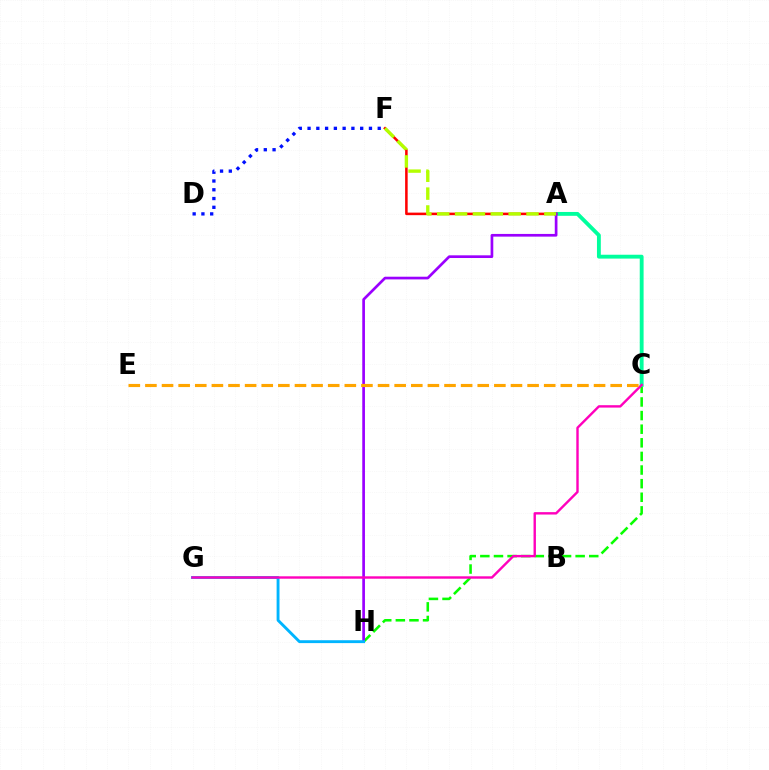{('C', 'H'): [{'color': '#08ff00', 'line_style': 'dashed', 'thickness': 1.85}], ('A', 'C'): [{'color': '#00ff9d', 'line_style': 'solid', 'thickness': 2.77}], ('A', 'F'): [{'color': '#ff0000', 'line_style': 'solid', 'thickness': 1.83}, {'color': '#b3ff00', 'line_style': 'dashed', 'thickness': 2.43}], ('A', 'H'): [{'color': '#9b00ff', 'line_style': 'solid', 'thickness': 1.94}], ('G', 'H'): [{'color': '#00b5ff', 'line_style': 'solid', 'thickness': 2.07}], ('D', 'F'): [{'color': '#0010ff', 'line_style': 'dotted', 'thickness': 2.38}], ('C', 'G'): [{'color': '#ff00bd', 'line_style': 'solid', 'thickness': 1.73}], ('C', 'E'): [{'color': '#ffa500', 'line_style': 'dashed', 'thickness': 2.26}]}